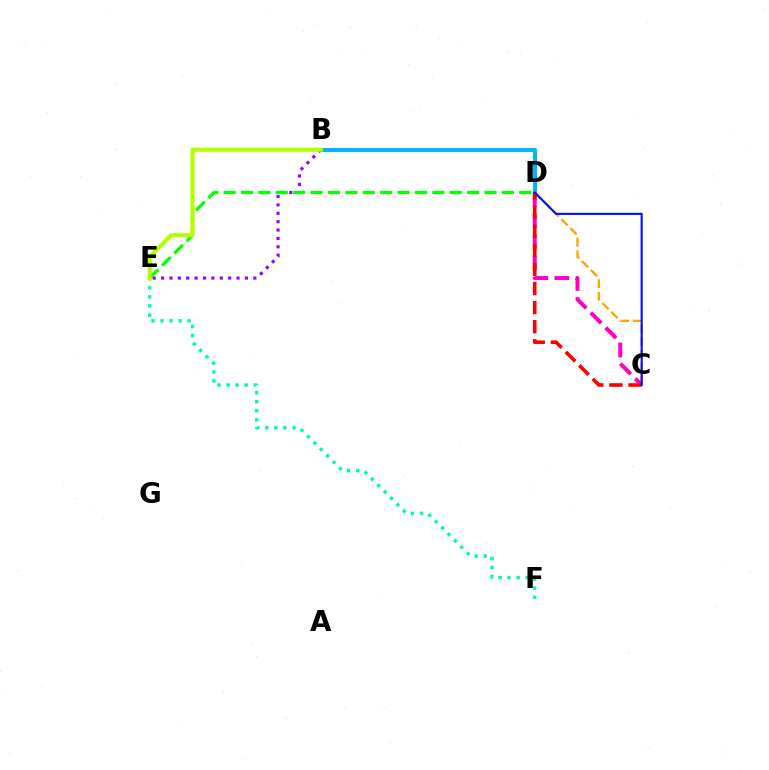{('B', 'D'): [{'color': '#00b5ff', 'line_style': 'solid', 'thickness': 2.85}], ('C', 'D'): [{'color': '#ffa500', 'line_style': 'dashed', 'thickness': 1.71}, {'color': '#ff00bd', 'line_style': 'dashed', 'thickness': 2.86}, {'color': '#ff0000', 'line_style': 'dashed', 'thickness': 2.59}, {'color': '#0010ff', 'line_style': 'solid', 'thickness': 1.52}], ('B', 'E'): [{'color': '#9b00ff', 'line_style': 'dotted', 'thickness': 2.28}, {'color': '#b3ff00', 'line_style': 'solid', 'thickness': 2.98}], ('E', 'F'): [{'color': '#00ff9d', 'line_style': 'dotted', 'thickness': 2.46}], ('D', 'E'): [{'color': '#08ff00', 'line_style': 'dashed', 'thickness': 2.36}]}